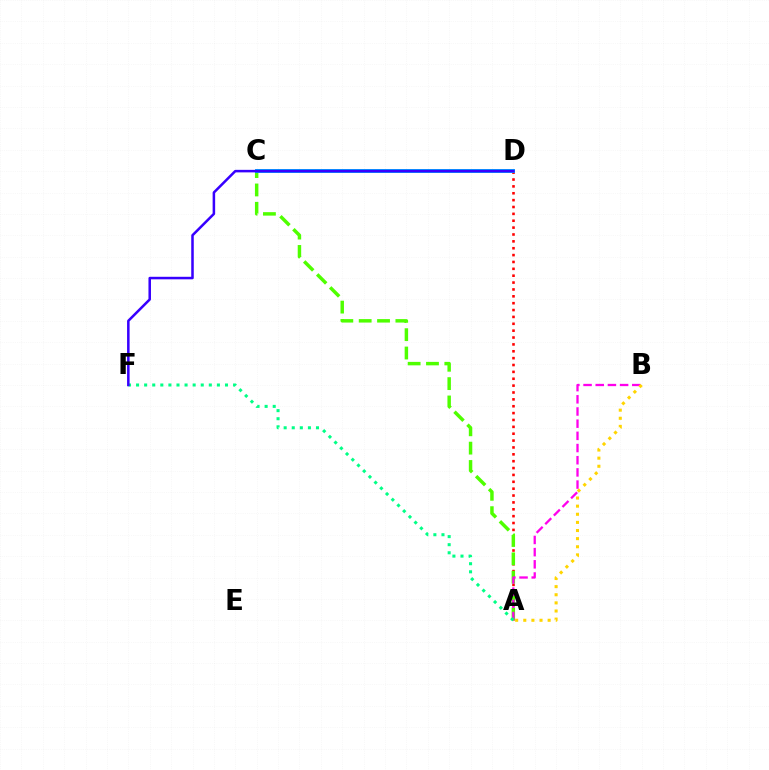{('A', 'D'): [{'color': '#ff0000', 'line_style': 'dotted', 'thickness': 1.87}], ('A', 'C'): [{'color': '#4fff00', 'line_style': 'dashed', 'thickness': 2.49}], ('A', 'B'): [{'color': '#ff00ed', 'line_style': 'dashed', 'thickness': 1.65}, {'color': '#ffd500', 'line_style': 'dotted', 'thickness': 2.21}], ('C', 'D'): [{'color': '#009eff', 'line_style': 'solid', 'thickness': 2.82}], ('A', 'F'): [{'color': '#00ff86', 'line_style': 'dotted', 'thickness': 2.2}], ('D', 'F'): [{'color': '#3700ff', 'line_style': 'solid', 'thickness': 1.82}]}